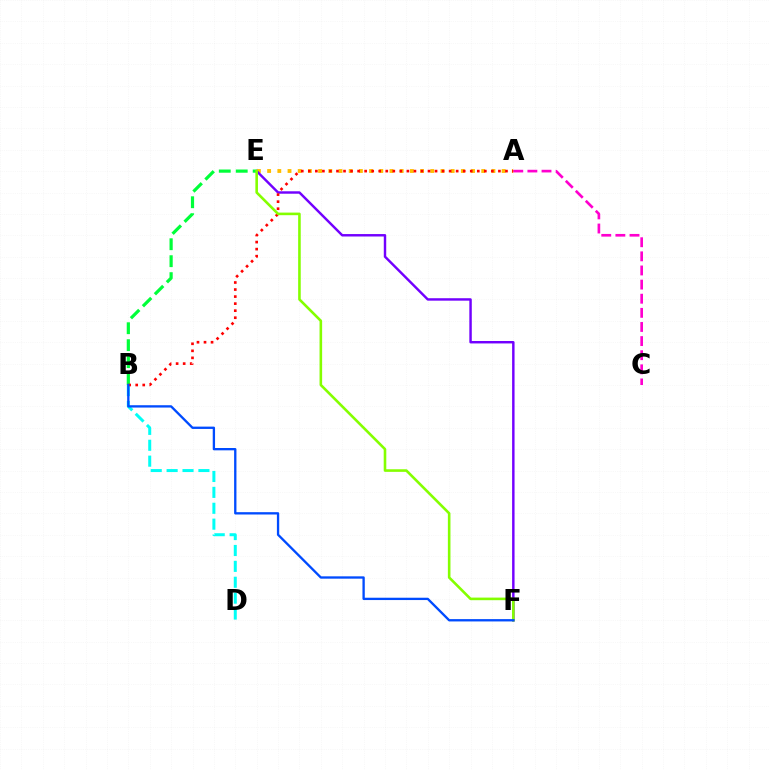{('A', 'E'): [{'color': '#ffbd00', 'line_style': 'dotted', 'thickness': 2.77}], ('E', 'F'): [{'color': '#7200ff', 'line_style': 'solid', 'thickness': 1.76}, {'color': '#84ff00', 'line_style': 'solid', 'thickness': 1.87}], ('B', 'D'): [{'color': '#00fff6', 'line_style': 'dashed', 'thickness': 2.16}], ('A', 'C'): [{'color': '#ff00cf', 'line_style': 'dashed', 'thickness': 1.92}], ('B', 'E'): [{'color': '#00ff39', 'line_style': 'dashed', 'thickness': 2.3}], ('A', 'B'): [{'color': '#ff0000', 'line_style': 'dotted', 'thickness': 1.91}], ('B', 'F'): [{'color': '#004bff', 'line_style': 'solid', 'thickness': 1.67}]}